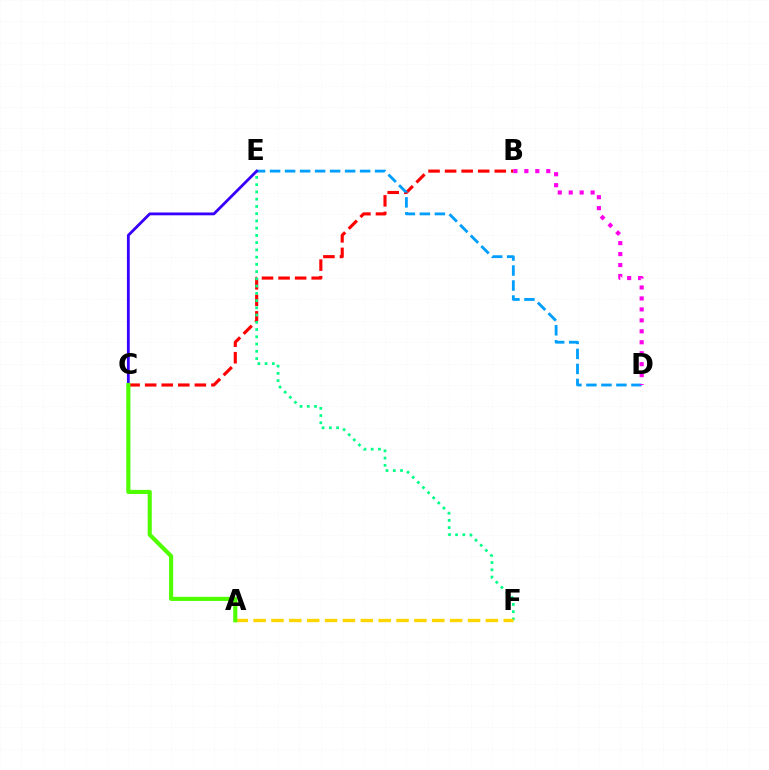{('B', 'C'): [{'color': '#ff0000', 'line_style': 'dashed', 'thickness': 2.25}], ('D', 'E'): [{'color': '#009eff', 'line_style': 'dashed', 'thickness': 2.04}], ('B', 'D'): [{'color': '#ff00ed', 'line_style': 'dotted', 'thickness': 2.98}], ('E', 'F'): [{'color': '#00ff86', 'line_style': 'dotted', 'thickness': 1.97}], ('A', 'F'): [{'color': '#ffd500', 'line_style': 'dashed', 'thickness': 2.43}], ('C', 'E'): [{'color': '#3700ff', 'line_style': 'solid', 'thickness': 2.03}], ('A', 'C'): [{'color': '#4fff00', 'line_style': 'solid', 'thickness': 2.96}]}